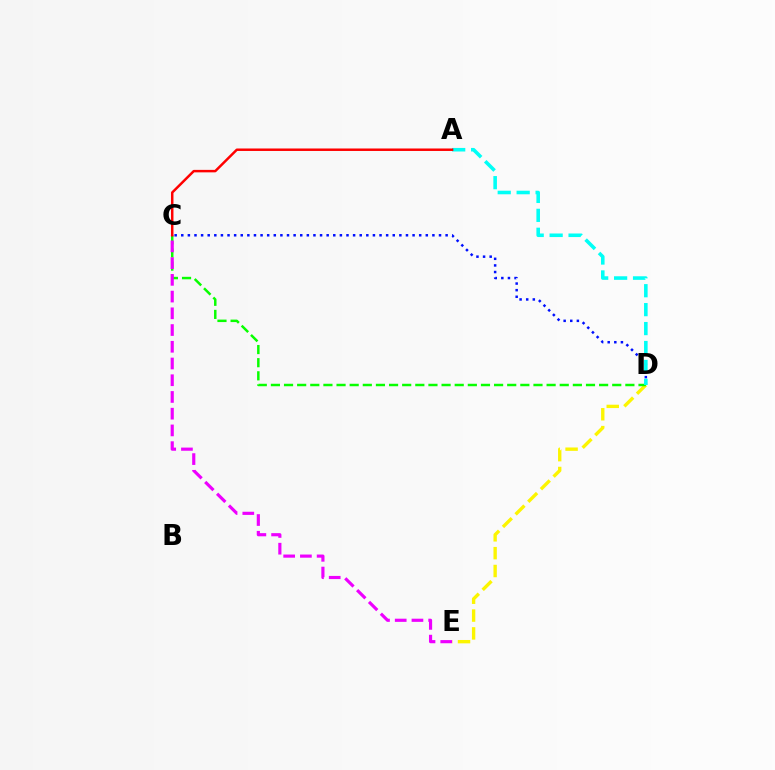{('D', 'E'): [{'color': '#fcf500', 'line_style': 'dashed', 'thickness': 2.42}], ('C', 'D'): [{'color': '#08ff00', 'line_style': 'dashed', 'thickness': 1.78}, {'color': '#0010ff', 'line_style': 'dotted', 'thickness': 1.8}], ('A', 'D'): [{'color': '#00fff6', 'line_style': 'dashed', 'thickness': 2.57}], ('C', 'E'): [{'color': '#ee00ff', 'line_style': 'dashed', 'thickness': 2.27}], ('A', 'C'): [{'color': '#ff0000', 'line_style': 'solid', 'thickness': 1.78}]}